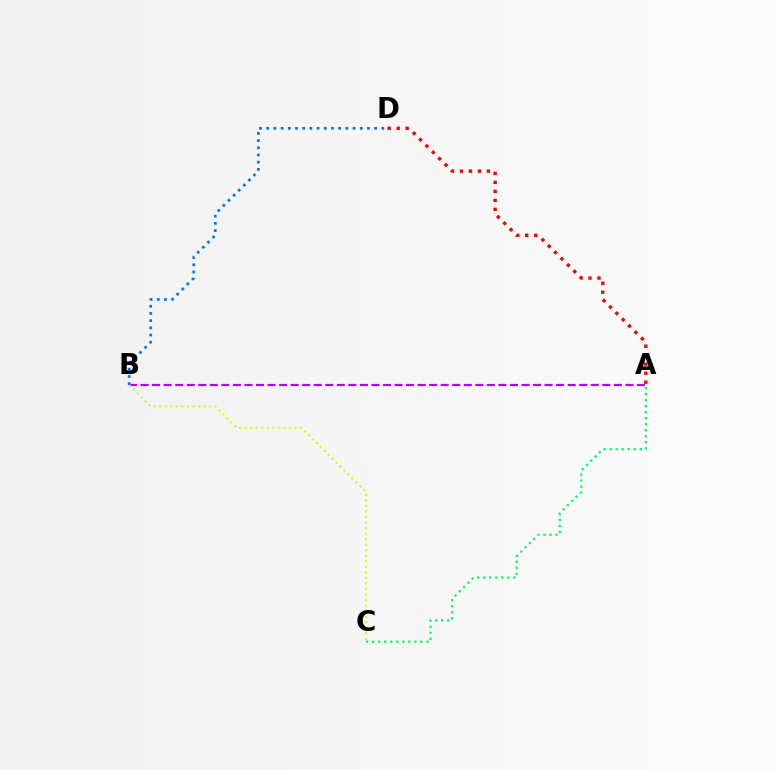{('B', 'D'): [{'color': '#0074ff', 'line_style': 'dotted', 'thickness': 1.96}], ('A', 'D'): [{'color': '#ff0000', 'line_style': 'dotted', 'thickness': 2.44}], ('A', 'B'): [{'color': '#b900ff', 'line_style': 'dashed', 'thickness': 1.57}], ('B', 'C'): [{'color': '#d1ff00', 'line_style': 'dotted', 'thickness': 1.51}], ('A', 'C'): [{'color': '#00ff5c', 'line_style': 'dotted', 'thickness': 1.64}]}